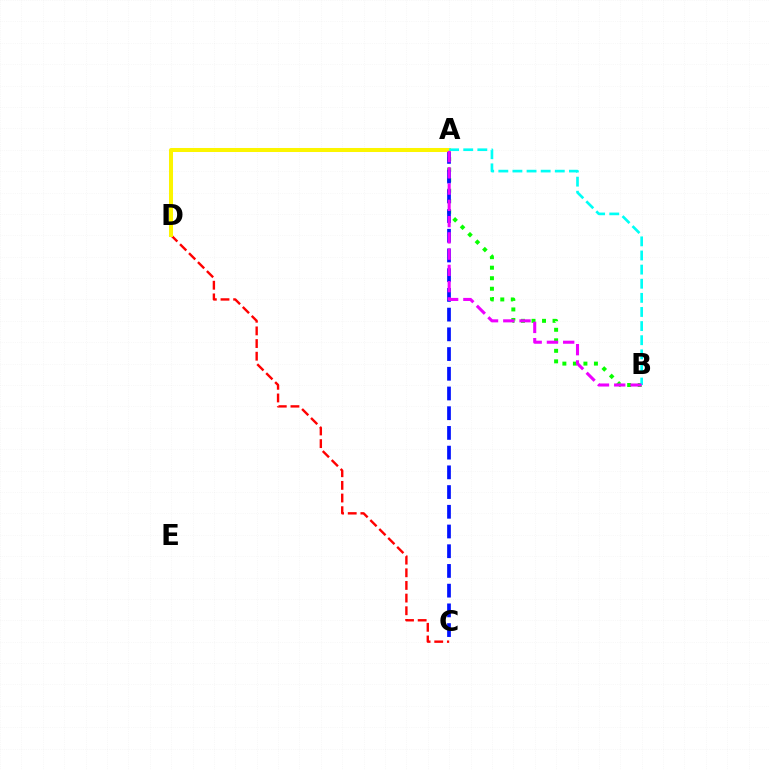{('C', 'D'): [{'color': '#ff0000', 'line_style': 'dashed', 'thickness': 1.72}], ('A', 'B'): [{'color': '#08ff00', 'line_style': 'dotted', 'thickness': 2.86}, {'color': '#00fff6', 'line_style': 'dashed', 'thickness': 1.92}, {'color': '#ee00ff', 'line_style': 'dashed', 'thickness': 2.21}], ('A', 'C'): [{'color': '#0010ff', 'line_style': 'dashed', 'thickness': 2.68}], ('A', 'D'): [{'color': '#fcf500', 'line_style': 'solid', 'thickness': 2.88}]}